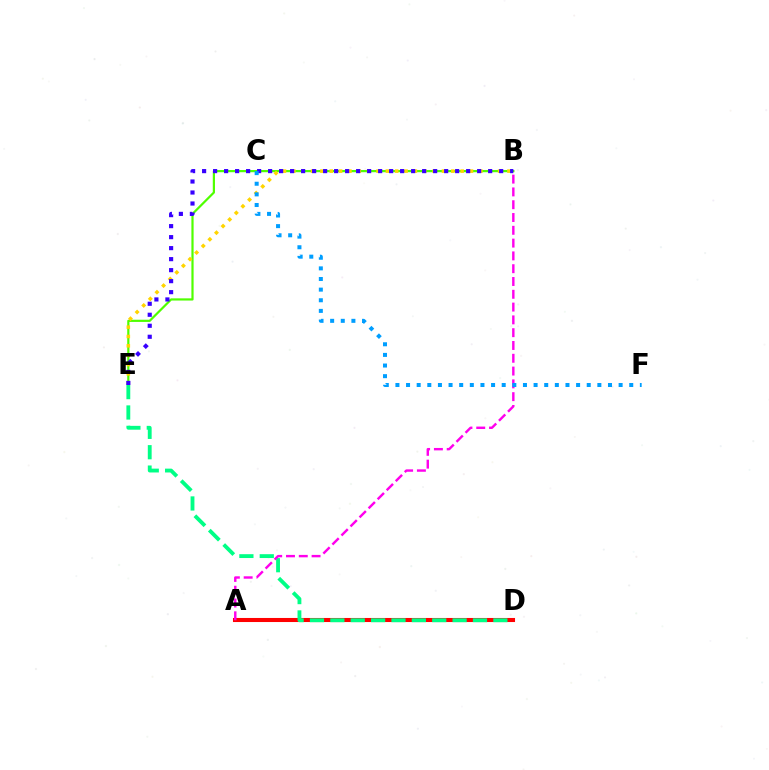{('A', 'D'): [{'color': '#ff0000', 'line_style': 'solid', 'thickness': 2.93}], ('B', 'E'): [{'color': '#4fff00', 'line_style': 'solid', 'thickness': 1.59}, {'color': '#ffd500', 'line_style': 'dotted', 'thickness': 2.54}, {'color': '#3700ff', 'line_style': 'dotted', 'thickness': 2.99}], ('D', 'E'): [{'color': '#00ff86', 'line_style': 'dashed', 'thickness': 2.77}], ('A', 'B'): [{'color': '#ff00ed', 'line_style': 'dashed', 'thickness': 1.74}], ('C', 'F'): [{'color': '#009eff', 'line_style': 'dotted', 'thickness': 2.89}]}